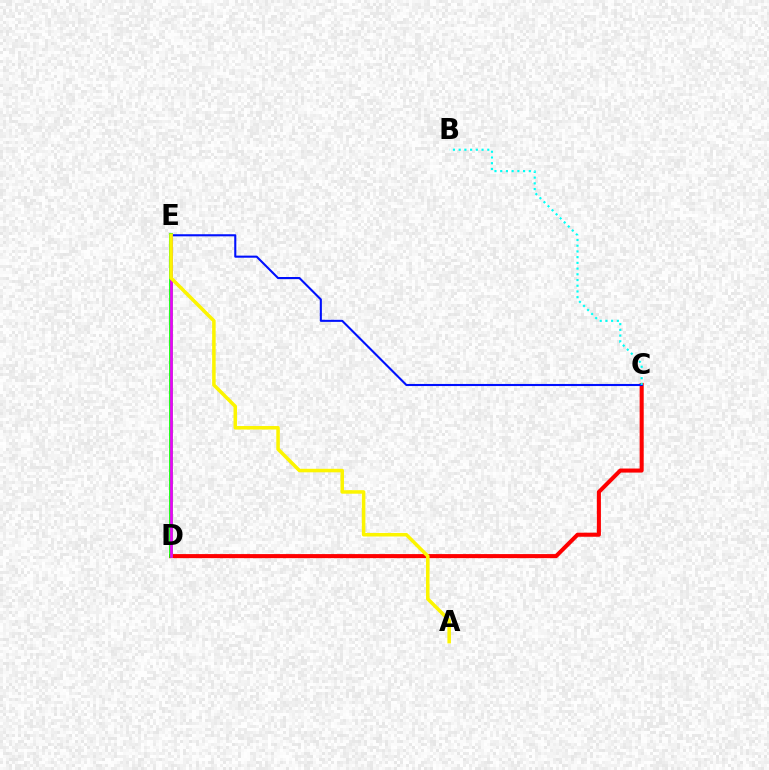{('C', 'D'): [{'color': '#ff0000', 'line_style': 'solid', 'thickness': 2.92}], ('D', 'E'): [{'color': '#08ff00', 'line_style': 'solid', 'thickness': 2.68}, {'color': '#ee00ff', 'line_style': 'solid', 'thickness': 1.94}], ('C', 'E'): [{'color': '#0010ff', 'line_style': 'solid', 'thickness': 1.51}], ('B', 'C'): [{'color': '#00fff6', 'line_style': 'dotted', 'thickness': 1.55}], ('A', 'E'): [{'color': '#fcf500', 'line_style': 'solid', 'thickness': 2.53}]}